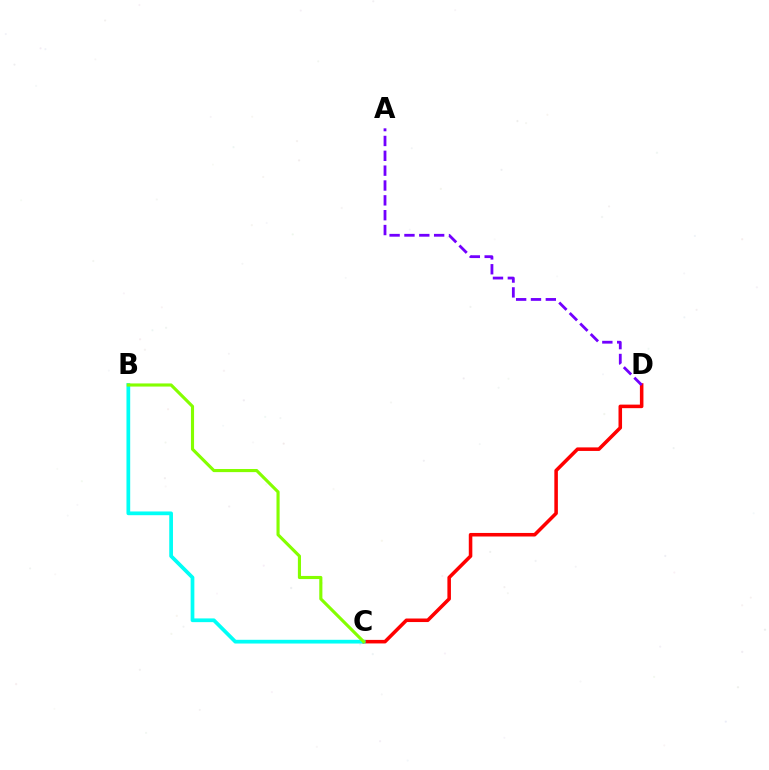{('C', 'D'): [{'color': '#ff0000', 'line_style': 'solid', 'thickness': 2.55}], ('B', 'C'): [{'color': '#00fff6', 'line_style': 'solid', 'thickness': 2.68}, {'color': '#84ff00', 'line_style': 'solid', 'thickness': 2.25}], ('A', 'D'): [{'color': '#7200ff', 'line_style': 'dashed', 'thickness': 2.02}]}